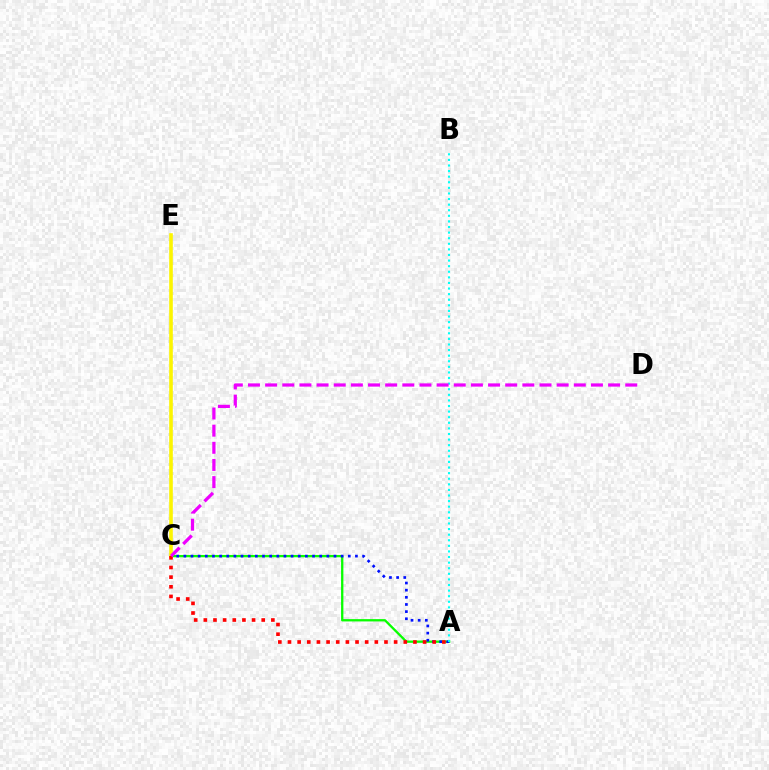{('A', 'C'): [{'color': '#08ff00', 'line_style': 'solid', 'thickness': 1.66}, {'color': '#0010ff', 'line_style': 'dotted', 'thickness': 1.94}, {'color': '#ff0000', 'line_style': 'dotted', 'thickness': 2.62}], ('C', 'E'): [{'color': '#fcf500', 'line_style': 'solid', 'thickness': 2.6}], ('A', 'B'): [{'color': '#00fff6', 'line_style': 'dotted', 'thickness': 1.52}], ('C', 'D'): [{'color': '#ee00ff', 'line_style': 'dashed', 'thickness': 2.33}]}